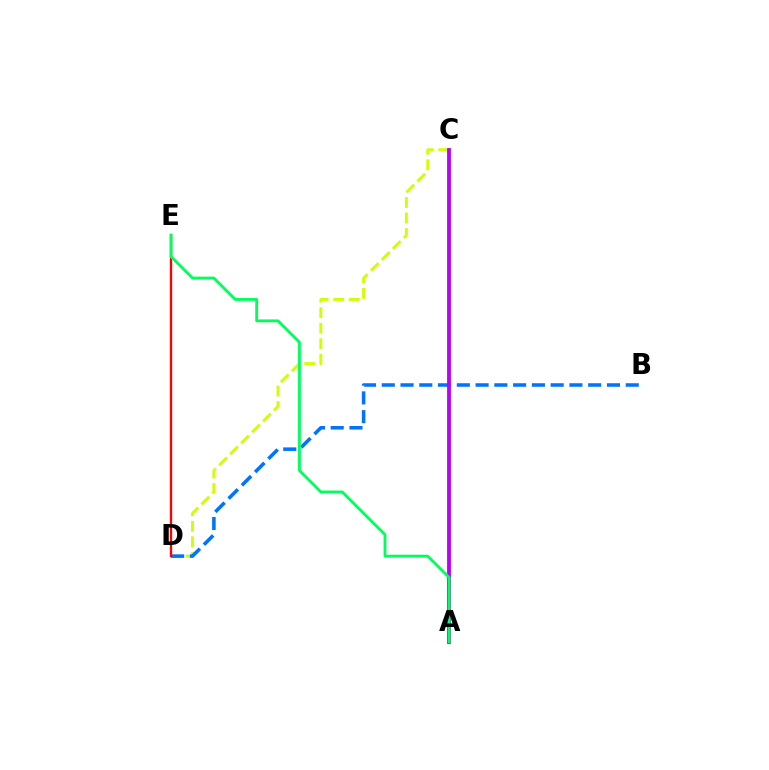{('C', 'D'): [{'color': '#d1ff00', 'line_style': 'dashed', 'thickness': 2.11}], ('B', 'D'): [{'color': '#0074ff', 'line_style': 'dashed', 'thickness': 2.55}], ('A', 'C'): [{'color': '#b900ff', 'line_style': 'solid', 'thickness': 2.75}], ('D', 'E'): [{'color': '#ff0000', 'line_style': 'solid', 'thickness': 1.67}], ('A', 'E'): [{'color': '#00ff5c', 'line_style': 'solid', 'thickness': 2.04}]}